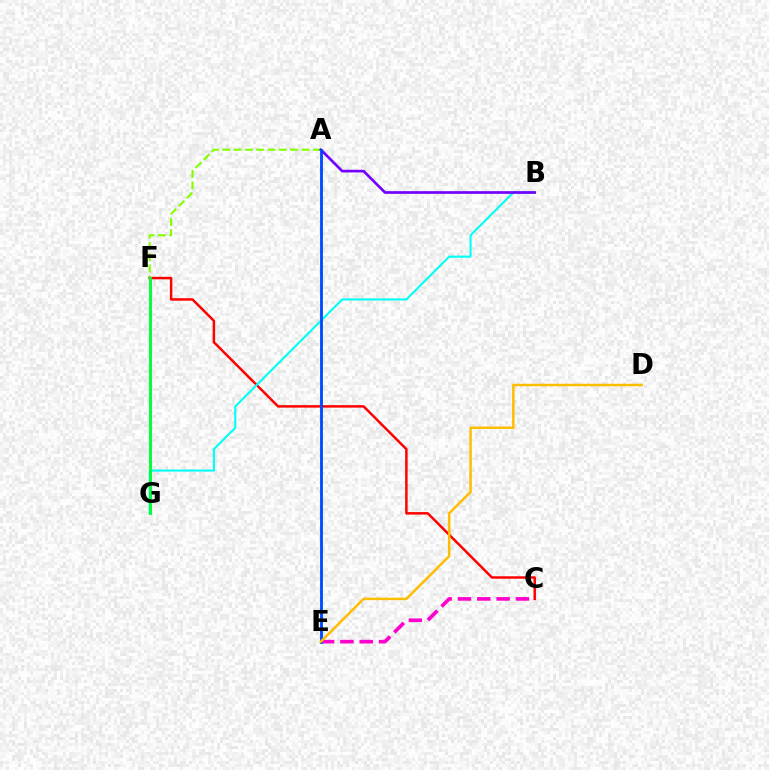{('A', 'F'): [{'color': '#84ff00', 'line_style': 'dashed', 'thickness': 1.54}], ('C', 'F'): [{'color': '#ff0000', 'line_style': 'solid', 'thickness': 1.78}], ('C', 'E'): [{'color': '#ff00cf', 'line_style': 'dashed', 'thickness': 2.63}], ('B', 'G'): [{'color': '#00fff6', 'line_style': 'solid', 'thickness': 1.52}], ('A', 'B'): [{'color': '#7200ff', 'line_style': 'solid', 'thickness': 1.93}], ('A', 'E'): [{'color': '#004bff', 'line_style': 'solid', 'thickness': 2.05}], ('F', 'G'): [{'color': '#00ff39', 'line_style': 'solid', 'thickness': 2.12}], ('D', 'E'): [{'color': '#ffbd00', 'line_style': 'solid', 'thickness': 1.79}]}